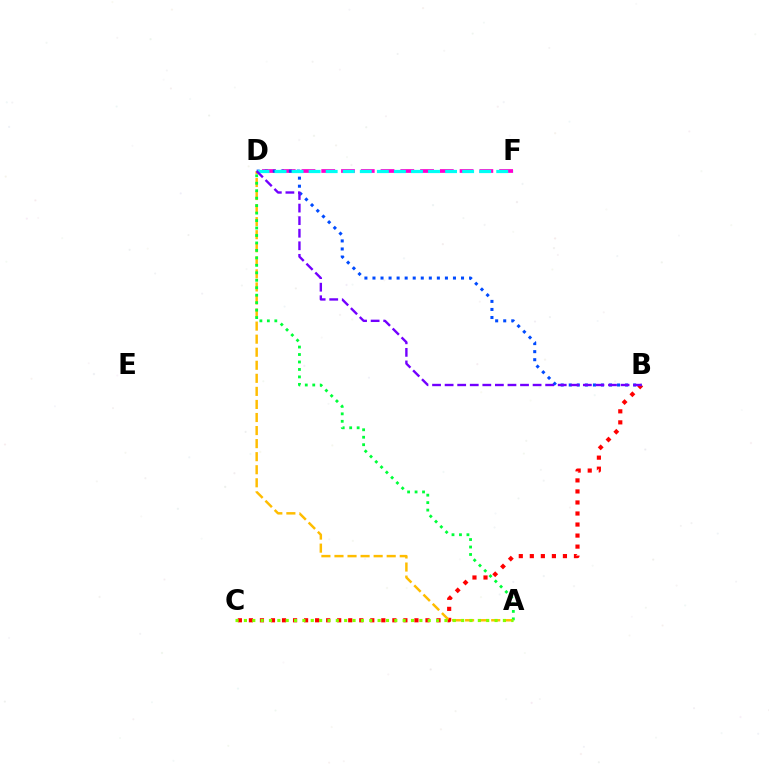{('D', 'F'): [{'color': '#ff00cf', 'line_style': 'dashed', 'thickness': 2.68}, {'color': '#00fff6', 'line_style': 'dashed', 'thickness': 2.32}], ('B', 'C'): [{'color': '#ff0000', 'line_style': 'dotted', 'thickness': 3.0}], ('A', 'D'): [{'color': '#ffbd00', 'line_style': 'dashed', 'thickness': 1.77}, {'color': '#00ff39', 'line_style': 'dotted', 'thickness': 2.03}], ('B', 'D'): [{'color': '#004bff', 'line_style': 'dotted', 'thickness': 2.19}, {'color': '#7200ff', 'line_style': 'dashed', 'thickness': 1.71}], ('A', 'C'): [{'color': '#84ff00', 'line_style': 'dotted', 'thickness': 2.27}]}